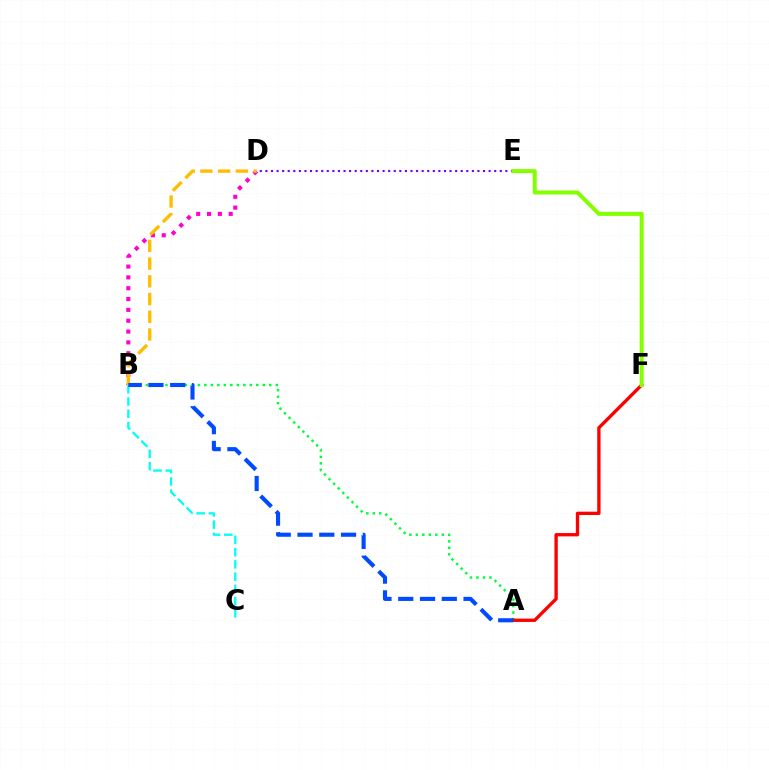{('A', 'B'): [{'color': '#00ff39', 'line_style': 'dotted', 'thickness': 1.76}, {'color': '#004bff', 'line_style': 'dashed', 'thickness': 2.96}], ('B', 'C'): [{'color': '#00fff6', 'line_style': 'dashed', 'thickness': 1.66}], ('D', 'E'): [{'color': '#7200ff', 'line_style': 'dotted', 'thickness': 1.52}], ('B', 'D'): [{'color': '#ff00cf', 'line_style': 'dotted', 'thickness': 2.94}, {'color': '#ffbd00', 'line_style': 'dashed', 'thickness': 2.41}], ('A', 'F'): [{'color': '#ff0000', 'line_style': 'solid', 'thickness': 2.4}], ('E', 'F'): [{'color': '#84ff00', 'line_style': 'solid', 'thickness': 2.89}]}